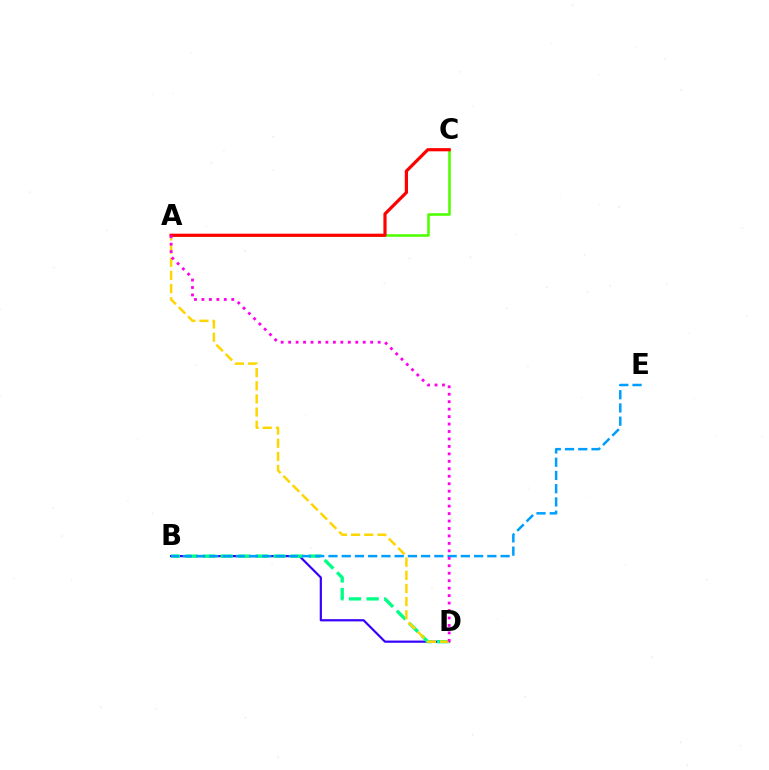{('B', 'D'): [{'color': '#3700ff', 'line_style': 'solid', 'thickness': 1.58}, {'color': '#00ff86', 'line_style': 'dashed', 'thickness': 2.39}], ('A', 'D'): [{'color': '#ffd500', 'line_style': 'dashed', 'thickness': 1.79}, {'color': '#ff00ed', 'line_style': 'dotted', 'thickness': 2.03}], ('A', 'C'): [{'color': '#4fff00', 'line_style': 'solid', 'thickness': 1.85}, {'color': '#ff0000', 'line_style': 'solid', 'thickness': 2.3}], ('B', 'E'): [{'color': '#009eff', 'line_style': 'dashed', 'thickness': 1.8}]}